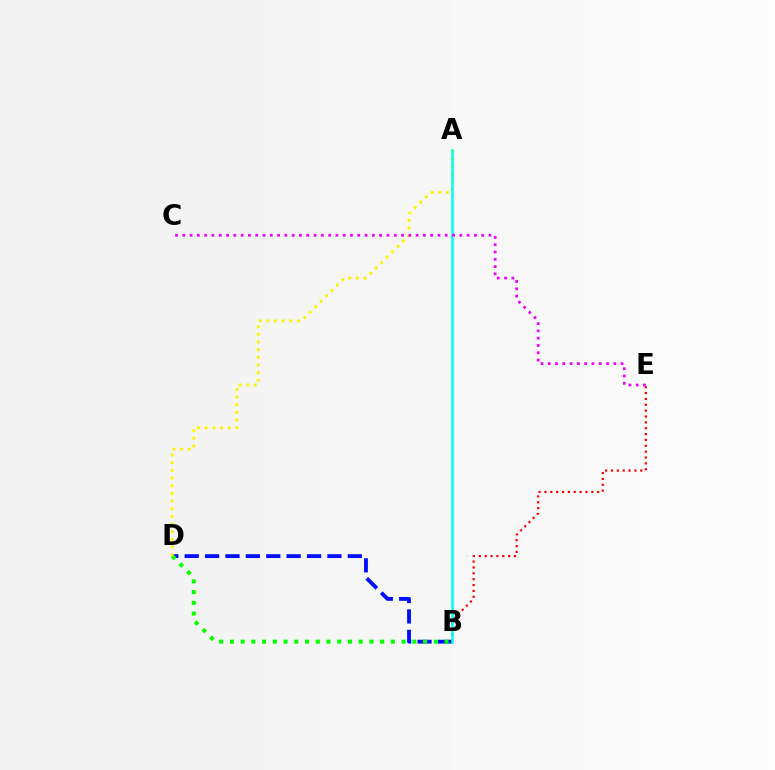{('B', 'D'): [{'color': '#0010ff', 'line_style': 'dashed', 'thickness': 2.77}, {'color': '#08ff00', 'line_style': 'dotted', 'thickness': 2.92}], ('A', 'D'): [{'color': '#fcf500', 'line_style': 'dotted', 'thickness': 2.08}], ('B', 'E'): [{'color': '#ff0000', 'line_style': 'dotted', 'thickness': 1.59}], ('A', 'B'): [{'color': '#00fff6', 'line_style': 'solid', 'thickness': 1.82}], ('C', 'E'): [{'color': '#ee00ff', 'line_style': 'dotted', 'thickness': 1.98}]}